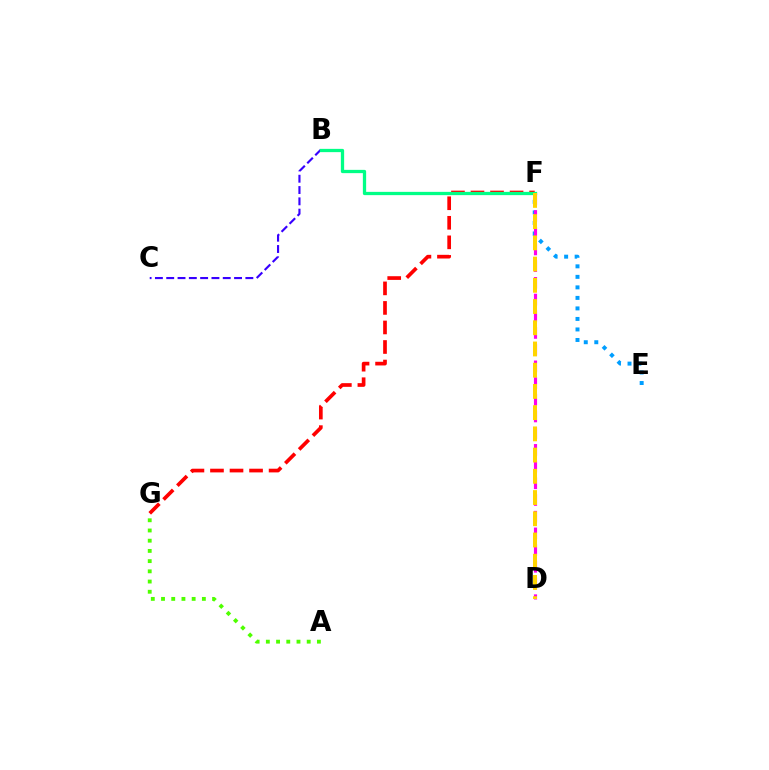{('E', 'F'): [{'color': '#009eff', 'line_style': 'dotted', 'thickness': 2.86}], ('B', 'C'): [{'color': '#3700ff', 'line_style': 'dashed', 'thickness': 1.54}], ('D', 'F'): [{'color': '#ff00ed', 'line_style': 'dashed', 'thickness': 2.27}, {'color': '#ffd500', 'line_style': 'dashed', 'thickness': 2.88}], ('A', 'G'): [{'color': '#4fff00', 'line_style': 'dotted', 'thickness': 2.77}], ('F', 'G'): [{'color': '#ff0000', 'line_style': 'dashed', 'thickness': 2.65}], ('B', 'F'): [{'color': '#00ff86', 'line_style': 'solid', 'thickness': 2.36}]}